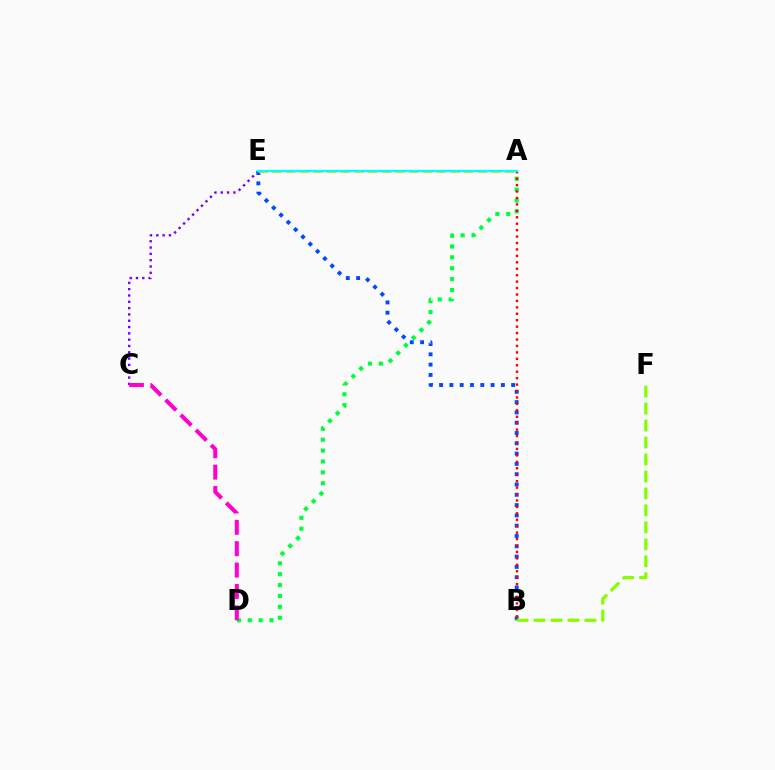{('C', 'E'): [{'color': '#7200ff', 'line_style': 'dotted', 'thickness': 1.72}], ('A', 'D'): [{'color': '#00ff39', 'line_style': 'dotted', 'thickness': 2.96}], ('B', 'E'): [{'color': '#004bff', 'line_style': 'dotted', 'thickness': 2.8}], ('C', 'D'): [{'color': '#ff00cf', 'line_style': 'dashed', 'thickness': 2.9}], ('A', 'E'): [{'color': '#ffbd00', 'line_style': 'dashed', 'thickness': 1.86}, {'color': '#00fff6', 'line_style': 'solid', 'thickness': 1.65}], ('B', 'F'): [{'color': '#84ff00', 'line_style': 'dashed', 'thickness': 2.31}], ('A', 'B'): [{'color': '#ff0000', 'line_style': 'dotted', 'thickness': 1.75}]}